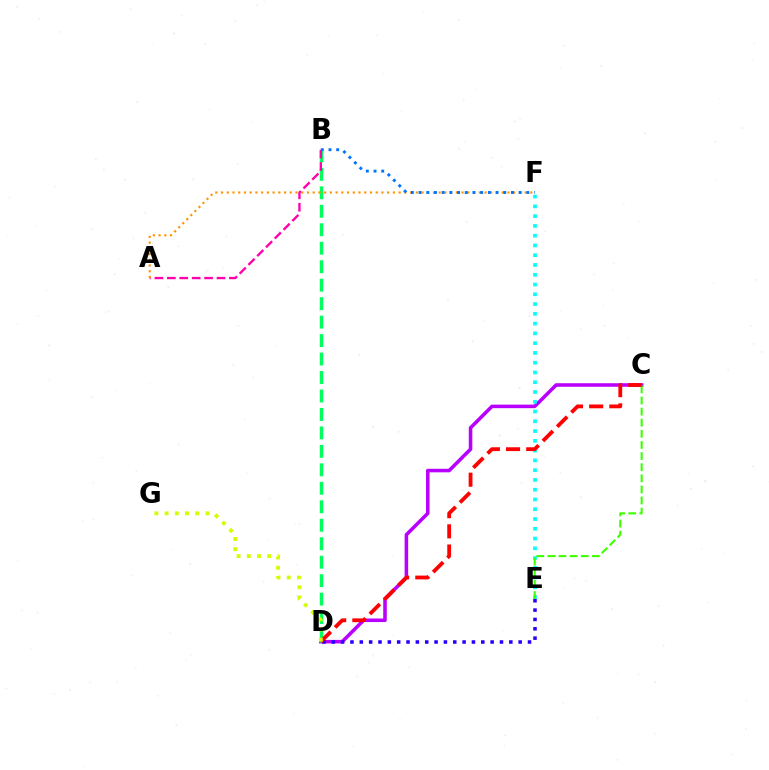{('C', 'D'): [{'color': '#b900ff', 'line_style': 'solid', 'thickness': 2.56}, {'color': '#ff0000', 'line_style': 'dashed', 'thickness': 2.74}], ('B', 'D'): [{'color': '#00ff5c', 'line_style': 'dashed', 'thickness': 2.51}], ('A', 'B'): [{'color': '#ff00ac', 'line_style': 'dashed', 'thickness': 1.69}], ('E', 'F'): [{'color': '#00fff6', 'line_style': 'dotted', 'thickness': 2.65}], ('D', 'E'): [{'color': '#2500ff', 'line_style': 'dotted', 'thickness': 2.54}], ('C', 'E'): [{'color': '#3dff00', 'line_style': 'dashed', 'thickness': 1.51}], ('A', 'F'): [{'color': '#ff9400', 'line_style': 'dotted', 'thickness': 1.56}], ('B', 'F'): [{'color': '#0074ff', 'line_style': 'dotted', 'thickness': 2.09}], ('D', 'G'): [{'color': '#d1ff00', 'line_style': 'dotted', 'thickness': 2.78}]}